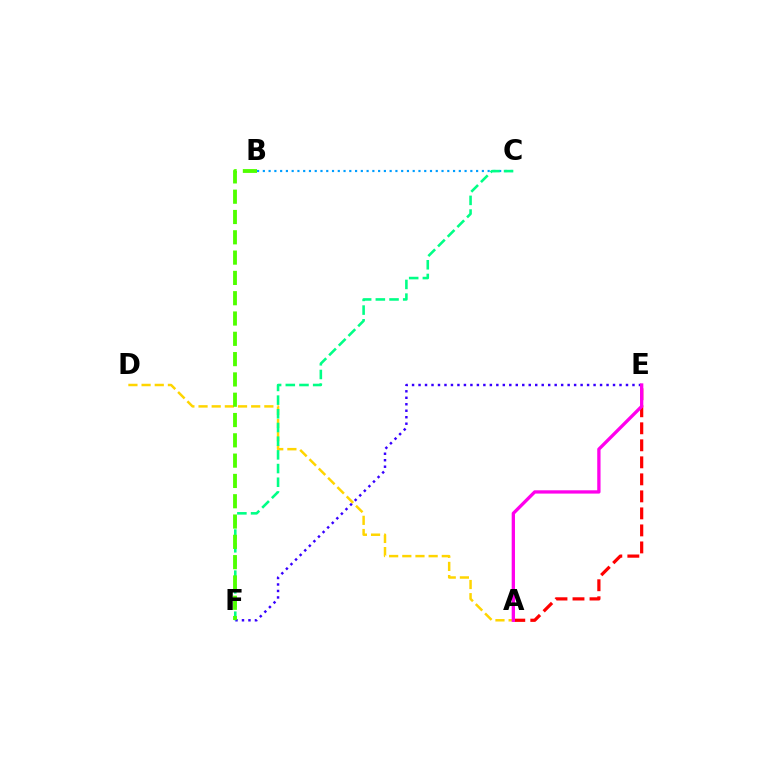{('A', 'E'): [{'color': '#ff0000', 'line_style': 'dashed', 'thickness': 2.31}, {'color': '#ff00ed', 'line_style': 'solid', 'thickness': 2.38}], ('E', 'F'): [{'color': '#3700ff', 'line_style': 'dotted', 'thickness': 1.76}], ('A', 'D'): [{'color': '#ffd500', 'line_style': 'dashed', 'thickness': 1.79}], ('B', 'C'): [{'color': '#009eff', 'line_style': 'dotted', 'thickness': 1.57}], ('C', 'F'): [{'color': '#00ff86', 'line_style': 'dashed', 'thickness': 1.86}], ('B', 'F'): [{'color': '#4fff00', 'line_style': 'dashed', 'thickness': 2.76}]}